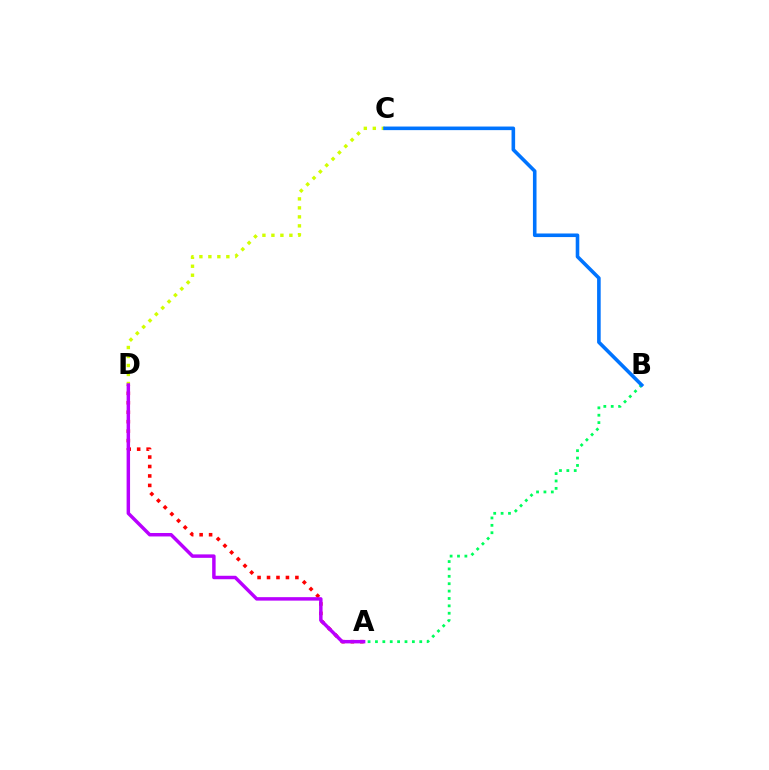{('A', 'D'): [{'color': '#ff0000', 'line_style': 'dotted', 'thickness': 2.57}, {'color': '#b900ff', 'line_style': 'solid', 'thickness': 2.49}], ('A', 'B'): [{'color': '#00ff5c', 'line_style': 'dotted', 'thickness': 2.01}], ('C', 'D'): [{'color': '#d1ff00', 'line_style': 'dotted', 'thickness': 2.44}], ('B', 'C'): [{'color': '#0074ff', 'line_style': 'solid', 'thickness': 2.58}]}